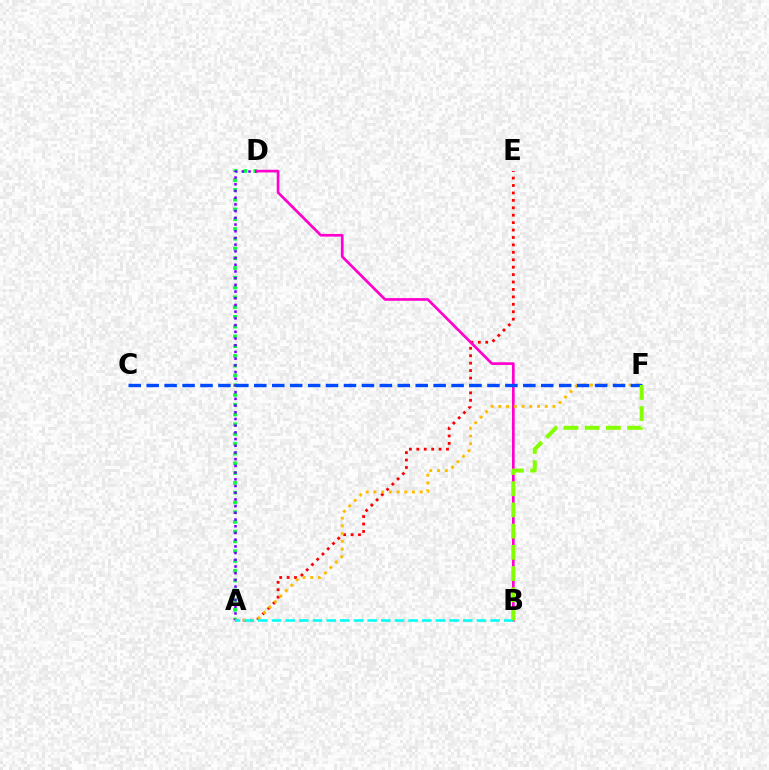{('A', 'D'): [{'color': '#00ff39', 'line_style': 'dotted', 'thickness': 2.65}, {'color': '#7200ff', 'line_style': 'dotted', 'thickness': 1.82}], ('A', 'E'): [{'color': '#ff0000', 'line_style': 'dotted', 'thickness': 2.02}], ('B', 'D'): [{'color': '#ff00cf', 'line_style': 'solid', 'thickness': 1.94}], ('A', 'F'): [{'color': '#ffbd00', 'line_style': 'dotted', 'thickness': 2.1}], ('A', 'B'): [{'color': '#00fff6', 'line_style': 'dashed', 'thickness': 1.86}], ('C', 'F'): [{'color': '#004bff', 'line_style': 'dashed', 'thickness': 2.44}], ('B', 'F'): [{'color': '#84ff00', 'line_style': 'dashed', 'thickness': 2.88}]}